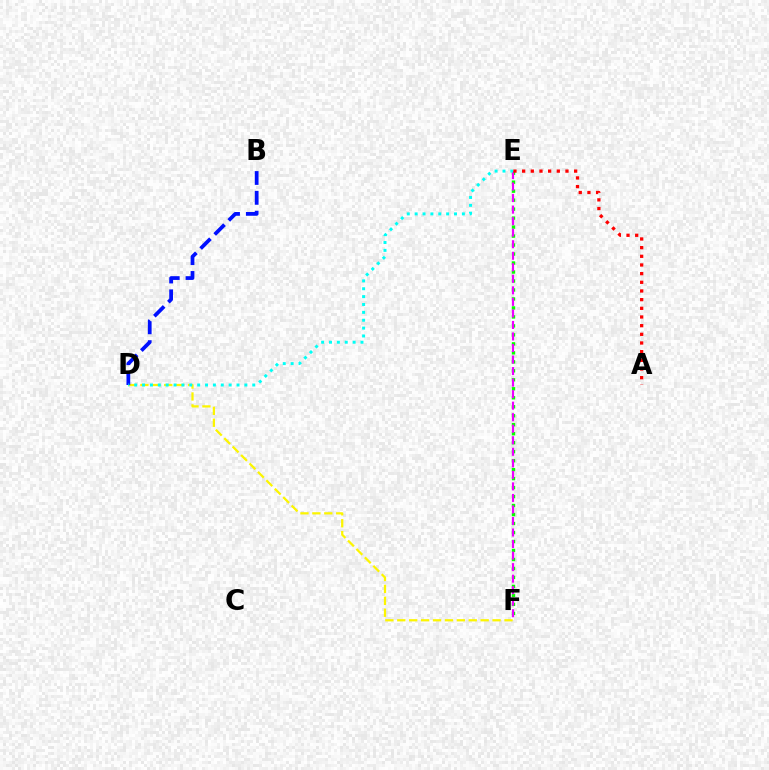{('D', 'F'): [{'color': '#fcf500', 'line_style': 'dashed', 'thickness': 1.62}], ('E', 'F'): [{'color': '#08ff00', 'line_style': 'dotted', 'thickness': 2.44}, {'color': '#ee00ff', 'line_style': 'dashed', 'thickness': 1.57}], ('B', 'D'): [{'color': '#0010ff', 'line_style': 'dashed', 'thickness': 2.7}], ('D', 'E'): [{'color': '#00fff6', 'line_style': 'dotted', 'thickness': 2.14}], ('A', 'E'): [{'color': '#ff0000', 'line_style': 'dotted', 'thickness': 2.36}]}